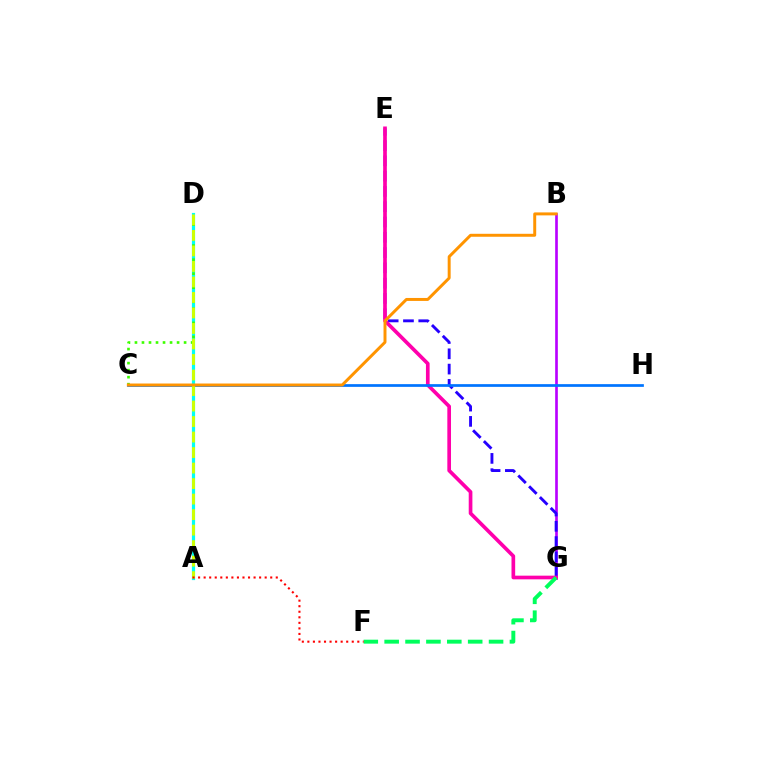{('B', 'G'): [{'color': '#b900ff', 'line_style': 'solid', 'thickness': 1.91}], ('E', 'G'): [{'color': '#2500ff', 'line_style': 'dashed', 'thickness': 2.08}, {'color': '#ff00ac', 'line_style': 'solid', 'thickness': 2.64}], ('C', 'H'): [{'color': '#0074ff', 'line_style': 'solid', 'thickness': 1.96}], ('A', 'D'): [{'color': '#00fff6', 'line_style': 'solid', 'thickness': 2.31}, {'color': '#d1ff00', 'line_style': 'dashed', 'thickness': 2.11}], ('C', 'D'): [{'color': '#3dff00', 'line_style': 'dotted', 'thickness': 1.91}], ('F', 'G'): [{'color': '#00ff5c', 'line_style': 'dashed', 'thickness': 2.84}], ('A', 'F'): [{'color': '#ff0000', 'line_style': 'dotted', 'thickness': 1.51}], ('B', 'C'): [{'color': '#ff9400', 'line_style': 'solid', 'thickness': 2.13}]}